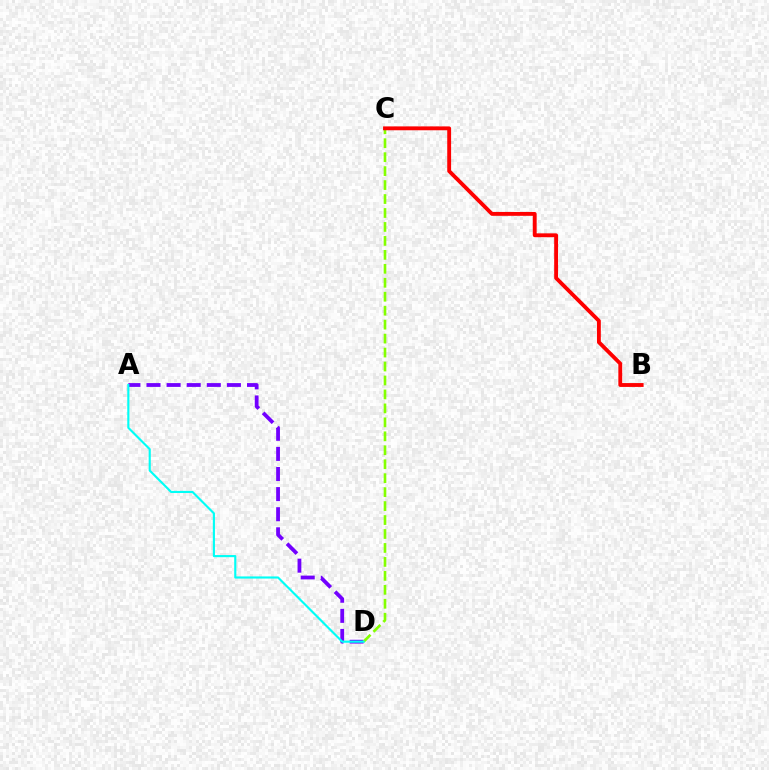{('A', 'D'): [{'color': '#7200ff', 'line_style': 'dashed', 'thickness': 2.73}, {'color': '#00fff6', 'line_style': 'solid', 'thickness': 1.54}], ('C', 'D'): [{'color': '#84ff00', 'line_style': 'dashed', 'thickness': 1.9}], ('B', 'C'): [{'color': '#ff0000', 'line_style': 'solid', 'thickness': 2.78}]}